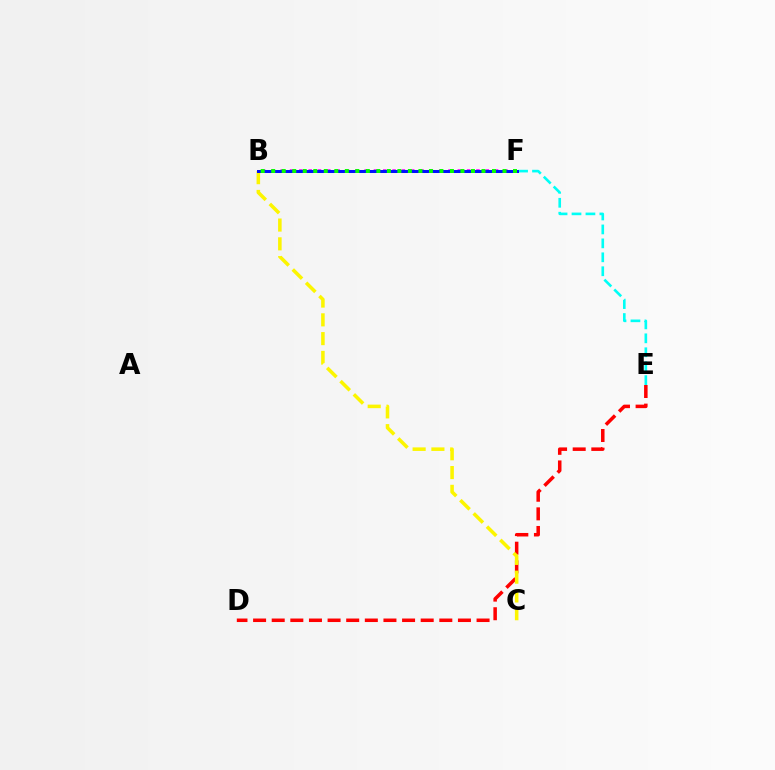{('D', 'E'): [{'color': '#ff0000', 'line_style': 'dashed', 'thickness': 2.53}], ('B', 'F'): [{'color': '#ee00ff', 'line_style': 'dotted', 'thickness': 2.53}, {'color': '#0010ff', 'line_style': 'solid', 'thickness': 2.15}, {'color': '#08ff00', 'line_style': 'dotted', 'thickness': 2.86}], ('B', 'C'): [{'color': '#fcf500', 'line_style': 'dashed', 'thickness': 2.55}], ('E', 'F'): [{'color': '#00fff6', 'line_style': 'dashed', 'thickness': 1.89}]}